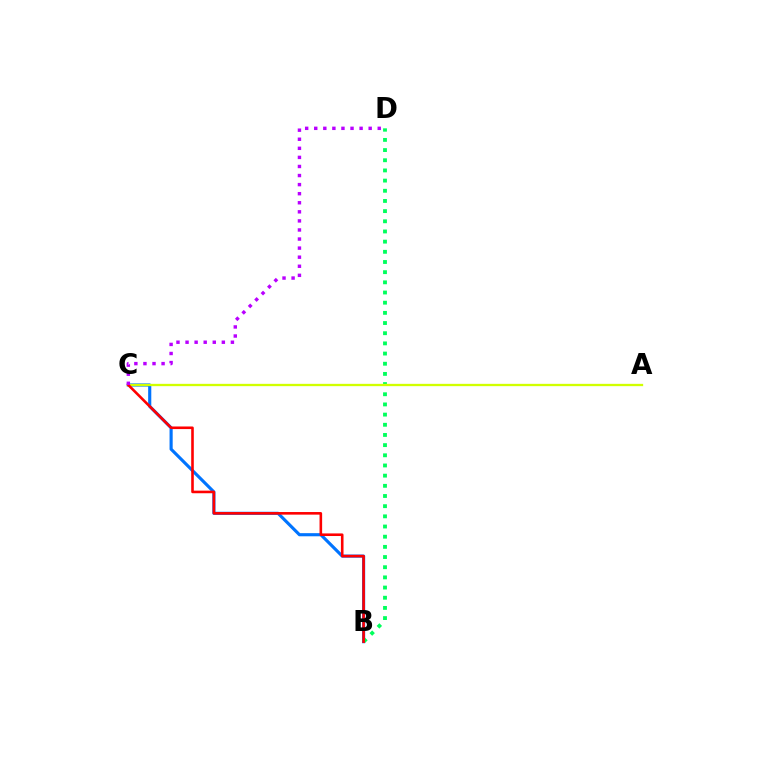{('B', 'C'): [{'color': '#0074ff', 'line_style': 'solid', 'thickness': 2.26}, {'color': '#ff0000', 'line_style': 'solid', 'thickness': 1.87}], ('B', 'D'): [{'color': '#00ff5c', 'line_style': 'dotted', 'thickness': 2.76}], ('A', 'C'): [{'color': '#d1ff00', 'line_style': 'solid', 'thickness': 1.66}], ('C', 'D'): [{'color': '#b900ff', 'line_style': 'dotted', 'thickness': 2.46}]}